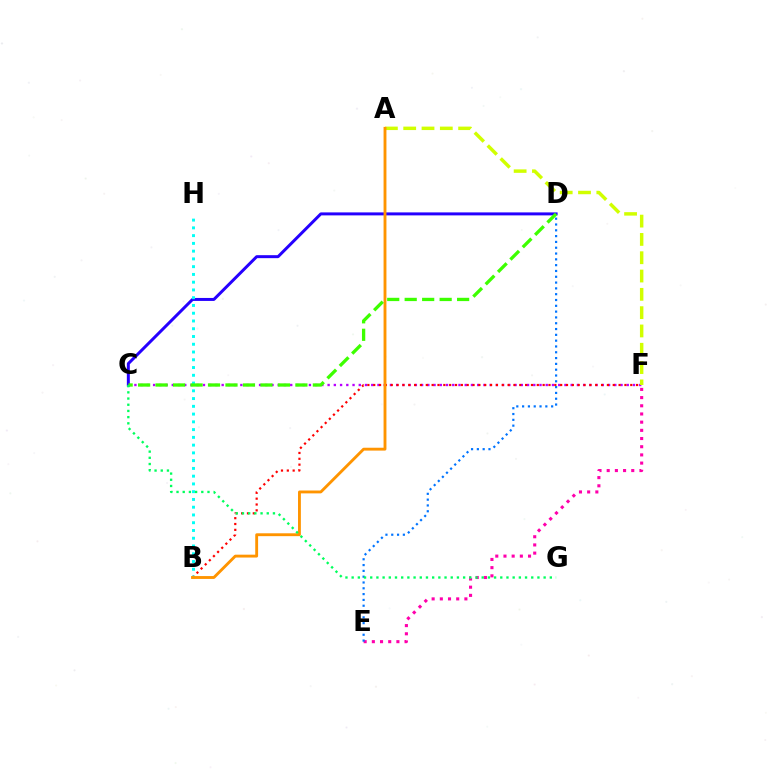{('C', 'F'): [{'color': '#b900ff', 'line_style': 'dotted', 'thickness': 1.69}], ('C', 'D'): [{'color': '#2500ff', 'line_style': 'solid', 'thickness': 2.15}, {'color': '#3dff00', 'line_style': 'dashed', 'thickness': 2.37}], ('B', 'F'): [{'color': '#ff0000', 'line_style': 'dotted', 'thickness': 1.59}], ('A', 'F'): [{'color': '#d1ff00', 'line_style': 'dashed', 'thickness': 2.49}], ('B', 'H'): [{'color': '#00fff6', 'line_style': 'dotted', 'thickness': 2.11}], ('A', 'B'): [{'color': '#ff9400', 'line_style': 'solid', 'thickness': 2.06}], ('E', 'F'): [{'color': '#ff00ac', 'line_style': 'dotted', 'thickness': 2.22}], ('D', 'E'): [{'color': '#0074ff', 'line_style': 'dotted', 'thickness': 1.58}], ('C', 'G'): [{'color': '#00ff5c', 'line_style': 'dotted', 'thickness': 1.68}]}